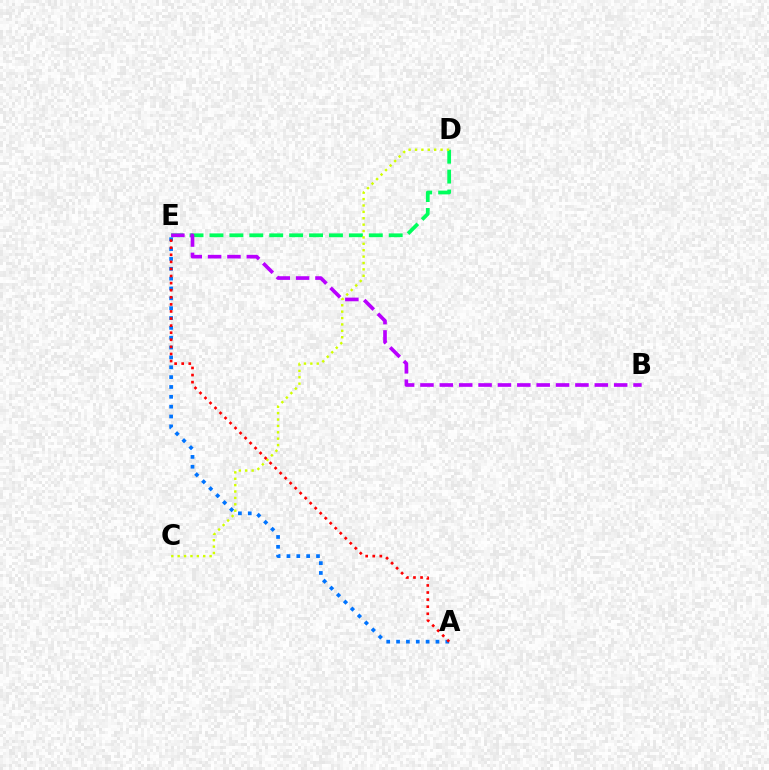{('A', 'E'): [{'color': '#0074ff', 'line_style': 'dotted', 'thickness': 2.68}, {'color': '#ff0000', 'line_style': 'dotted', 'thickness': 1.92}], ('D', 'E'): [{'color': '#00ff5c', 'line_style': 'dashed', 'thickness': 2.71}], ('B', 'E'): [{'color': '#b900ff', 'line_style': 'dashed', 'thickness': 2.63}], ('C', 'D'): [{'color': '#d1ff00', 'line_style': 'dotted', 'thickness': 1.74}]}